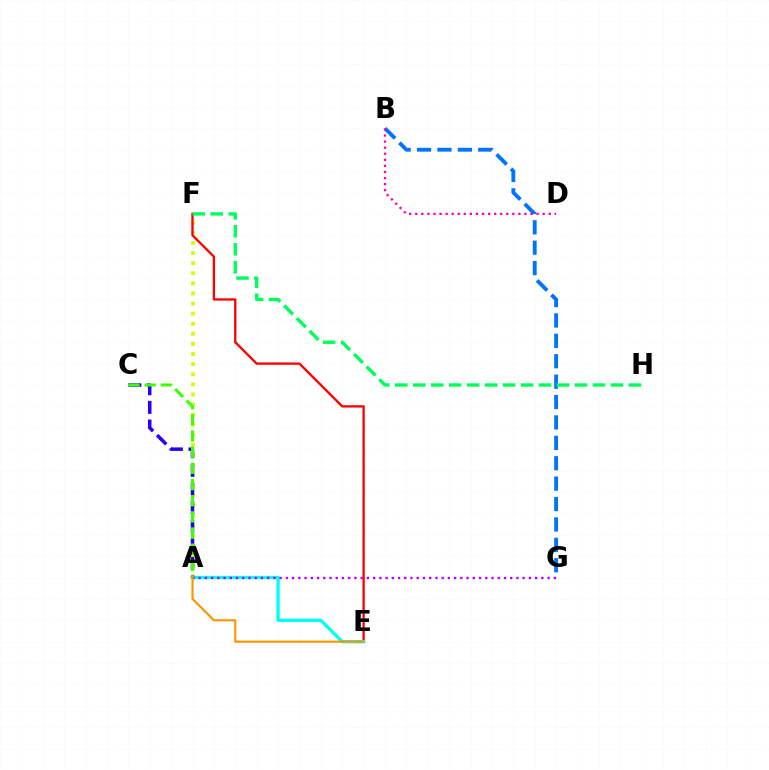{('A', 'F'): [{'color': '#d1ff00', 'line_style': 'dotted', 'thickness': 2.74}], ('B', 'G'): [{'color': '#0074ff', 'line_style': 'dashed', 'thickness': 2.77}], ('E', 'F'): [{'color': '#ff0000', 'line_style': 'solid', 'thickness': 1.68}], ('B', 'D'): [{'color': '#ff00ac', 'line_style': 'dotted', 'thickness': 1.65}], ('A', 'E'): [{'color': '#00fff6', 'line_style': 'solid', 'thickness': 2.39}, {'color': '#ff9400', 'line_style': 'solid', 'thickness': 1.56}], ('F', 'H'): [{'color': '#00ff5c', 'line_style': 'dashed', 'thickness': 2.44}], ('A', 'C'): [{'color': '#2500ff', 'line_style': 'dashed', 'thickness': 2.53}, {'color': '#3dff00', 'line_style': 'dashed', 'thickness': 2.2}], ('A', 'G'): [{'color': '#b900ff', 'line_style': 'dotted', 'thickness': 1.69}]}